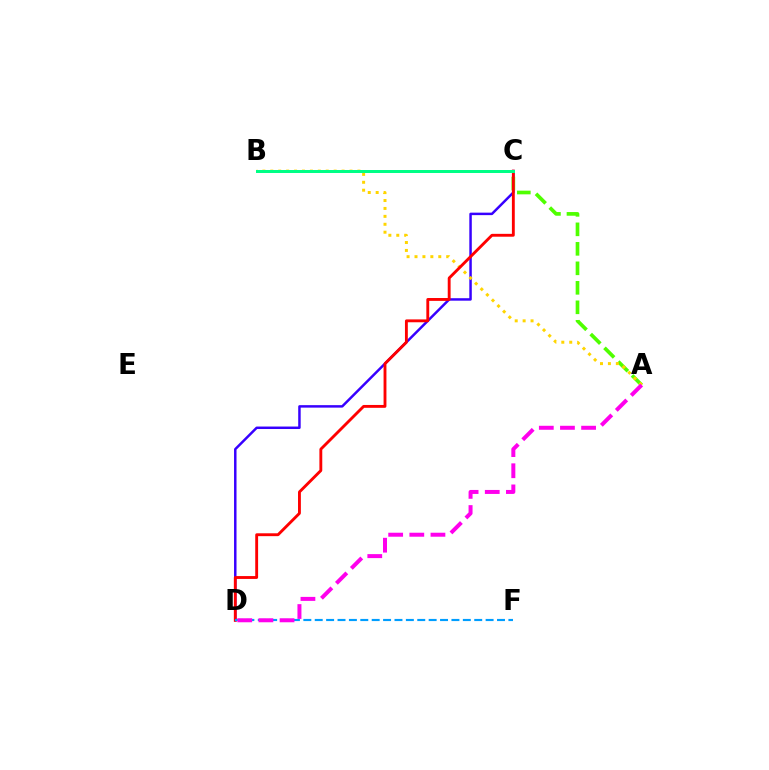{('C', 'D'): [{'color': '#3700ff', 'line_style': 'solid', 'thickness': 1.78}, {'color': '#ff0000', 'line_style': 'solid', 'thickness': 2.06}], ('A', 'C'): [{'color': '#4fff00', 'line_style': 'dashed', 'thickness': 2.65}], ('A', 'B'): [{'color': '#ffd500', 'line_style': 'dotted', 'thickness': 2.15}], ('D', 'F'): [{'color': '#009eff', 'line_style': 'dashed', 'thickness': 1.55}], ('B', 'C'): [{'color': '#00ff86', 'line_style': 'solid', 'thickness': 2.16}], ('A', 'D'): [{'color': '#ff00ed', 'line_style': 'dashed', 'thickness': 2.87}]}